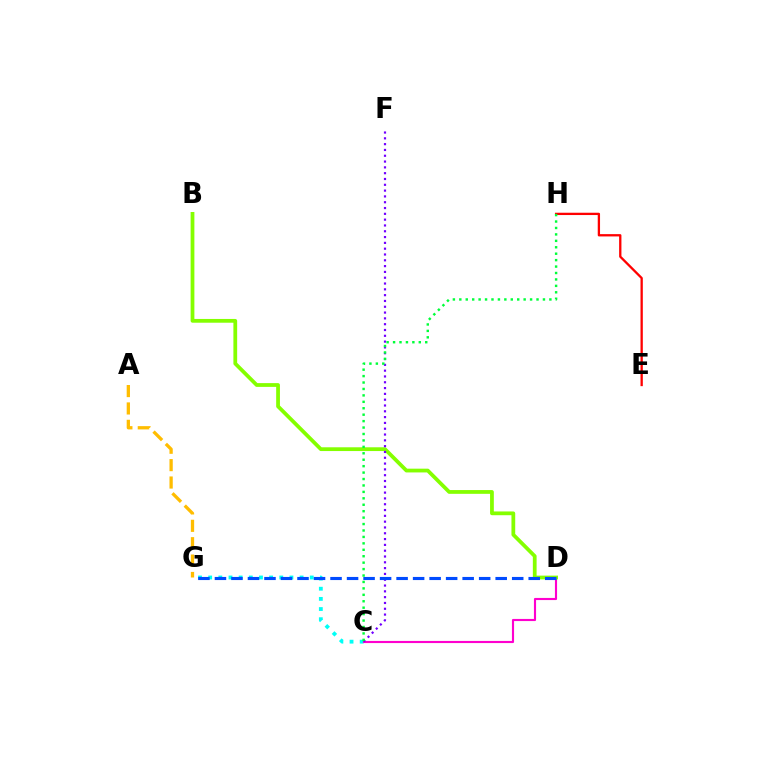{('C', 'G'): [{'color': '#00fff6', 'line_style': 'dotted', 'thickness': 2.76}], ('C', 'D'): [{'color': '#ff00cf', 'line_style': 'solid', 'thickness': 1.53}], ('E', 'H'): [{'color': '#ff0000', 'line_style': 'solid', 'thickness': 1.66}], ('B', 'D'): [{'color': '#84ff00', 'line_style': 'solid', 'thickness': 2.71}], ('A', 'G'): [{'color': '#ffbd00', 'line_style': 'dashed', 'thickness': 2.36}], ('C', 'F'): [{'color': '#7200ff', 'line_style': 'dotted', 'thickness': 1.58}], ('D', 'G'): [{'color': '#004bff', 'line_style': 'dashed', 'thickness': 2.24}], ('C', 'H'): [{'color': '#00ff39', 'line_style': 'dotted', 'thickness': 1.75}]}